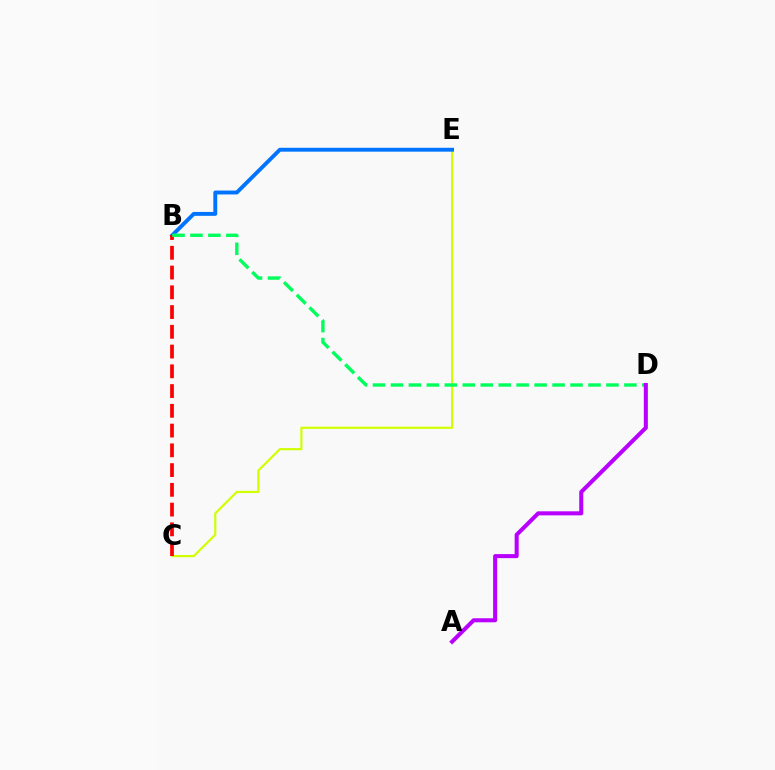{('C', 'E'): [{'color': '#d1ff00', 'line_style': 'solid', 'thickness': 1.57}], ('B', 'E'): [{'color': '#0074ff', 'line_style': 'solid', 'thickness': 2.8}], ('B', 'C'): [{'color': '#ff0000', 'line_style': 'dashed', 'thickness': 2.68}], ('B', 'D'): [{'color': '#00ff5c', 'line_style': 'dashed', 'thickness': 2.44}], ('A', 'D'): [{'color': '#b900ff', 'line_style': 'solid', 'thickness': 2.91}]}